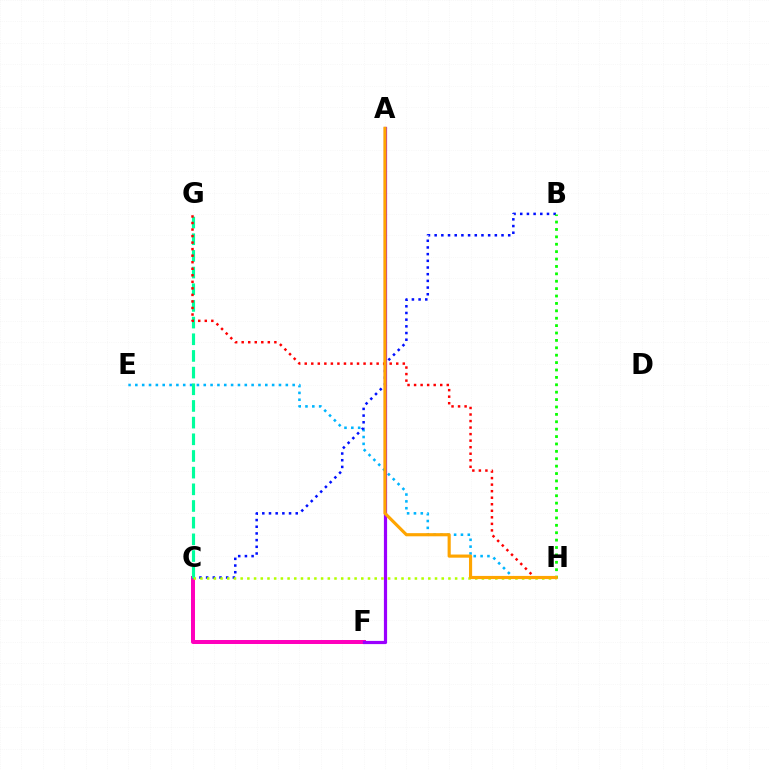{('C', 'F'): [{'color': '#ff00bd', 'line_style': 'solid', 'thickness': 2.87}], ('E', 'H'): [{'color': '#00b5ff', 'line_style': 'dotted', 'thickness': 1.86}], ('B', 'C'): [{'color': '#0010ff', 'line_style': 'dotted', 'thickness': 1.82}], ('A', 'F'): [{'color': '#9b00ff', 'line_style': 'solid', 'thickness': 2.3}], ('C', 'G'): [{'color': '#00ff9d', 'line_style': 'dashed', 'thickness': 2.27}], ('C', 'H'): [{'color': '#b3ff00', 'line_style': 'dotted', 'thickness': 1.82}], ('G', 'H'): [{'color': '#ff0000', 'line_style': 'dotted', 'thickness': 1.78}], ('B', 'H'): [{'color': '#08ff00', 'line_style': 'dotted', 'thickness': 2.01}], ('A', 'H'): [{'color': '#ffa500', 'line_style': 'solid', 'thickness': 2.26}]}